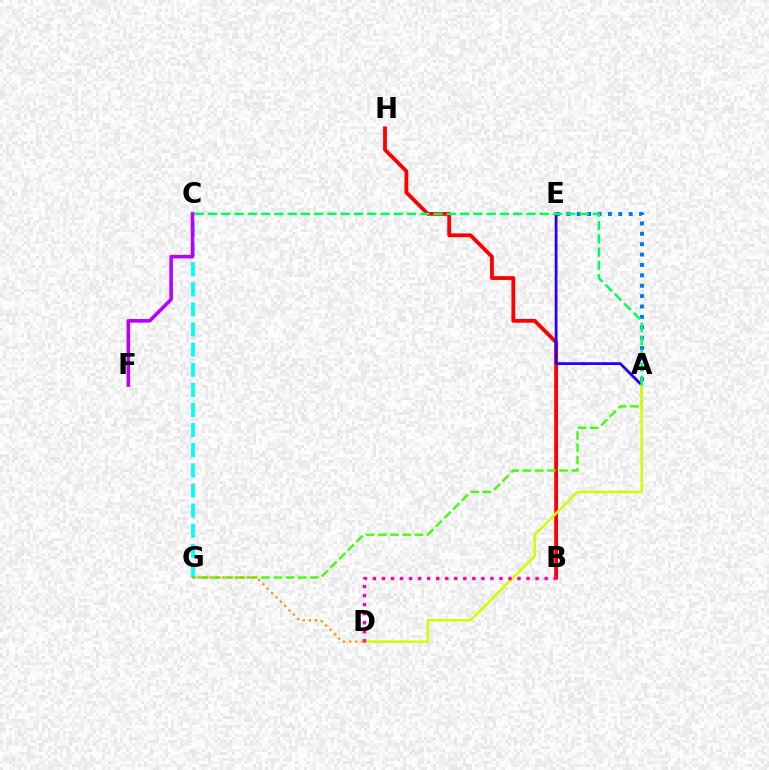{('C', 'G'): [{'color': '#00fff6', 'line_style': 'dashed', 'thickness': 2.73}], ('B', 'H'): [{'color': '#ff0000', 'line_style': 'solid', 'thickness': 2.73}], ('A', 'E'): [{'color': '#0074ff', 'line_style': 'dotted', 'thickness': 2.82}, {'color': '#2500ff', 'line_style': 'solid', 'thickness': 1.99}], ('A', 'G'): [{'color': '#3dff00', 'line_style': 'dashed', 'thickness': 1.66}], ('A', 'D'): [{'color': '#d1ff00', 'line_style': 'solid', 'thickness': 1.81}], ('C', 'F'): [{'color': '#b900ff', 'line_style': 'solid', 'thickness': 2.58}], ('A', 'C'): [{'color': '#00ff5c', 'line_style': 'dashed', 'thickness': 1.8}], ('B', 'D'): [{'color': '#ff00ac', 'line_style': 'dotted', 'thickness': 2.45}], ('D', 'G'): [{'color': '#ff9400', 'line_style': 'dotted', 'thickness': 1.67}]}